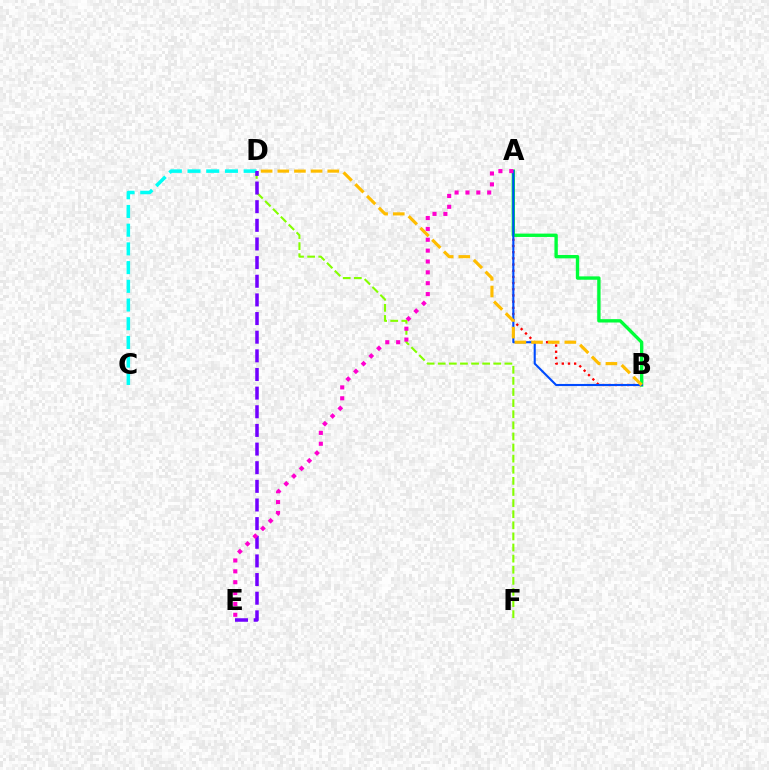{('D', 'F'): [{'color': '#84ff00', 'line_style': 'dashed', 'thickness': 1.51}], ('C', 'D'): [{'color': '#00fff6', 'line_style': 'dashed', 'thickness': 2.54}], ('A', 'B'): [{'color': '#ff0000', 'line_style': 'dotted', 'thickness': 1.68}, {'color': '#00ff39', 'line_style': 'solid', 'thickness': 2.42}, {'color': '#004bff', 'line_style': 'solid', 'thickness': 1.52}], ('D', 'E'): [{'color': '#7200ff', 'line_style': 'dashed', 'thickness': 2.53}], ('B', 'D'): [{'color': '#ffbd00', 'line_style': 'dashed', 'thickness': 2.26}], ('A', 'E'): [{'color': '#ff00cf', 'line_style': 'dotted', 'thickness': 2.95}]}